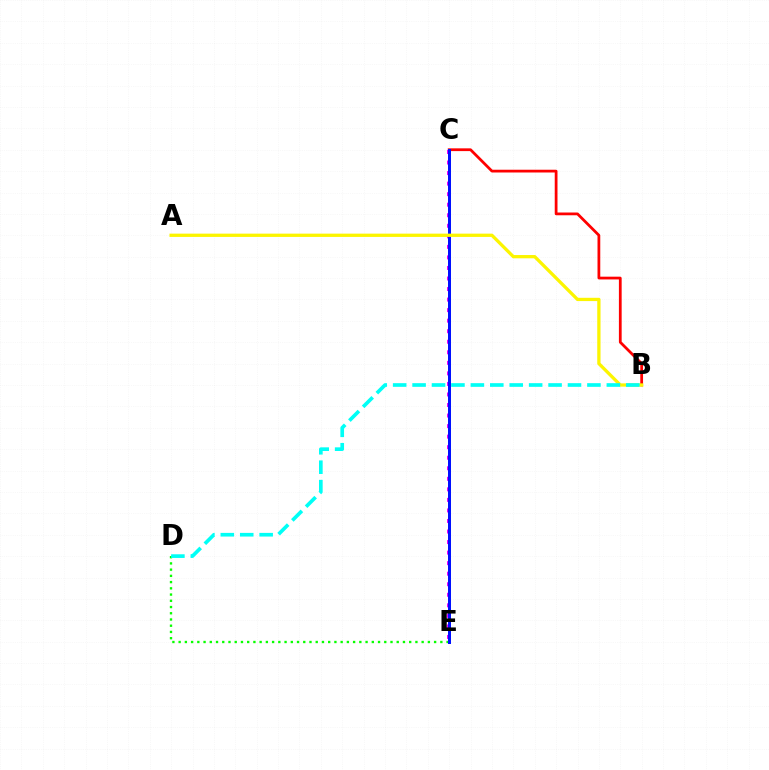{('B', 'C'): [{'color': '#ff0000', 'line_style': 'solid', 'thickness': 1.99}], ('C', 'E'): [{'color': '#ee00ff', 'line_style': 'dotted', 'thickness': 2.86}, {'color': '#0010ff', 'line_style': 'solid', 'thickness': 2.15}], ('D', 'E'): [{'color': '#08ff00', 'line_style': 'dotted', 'thickness': 1.69}], ('A', 'B'): [{'color': '#fcf500', 'line_style': 'solid', 'thickness': 2.36}], ('B', 'D'): [{'color': '#00fff6', 'line_style': 'dashed', 'thickness': 2.64}]}